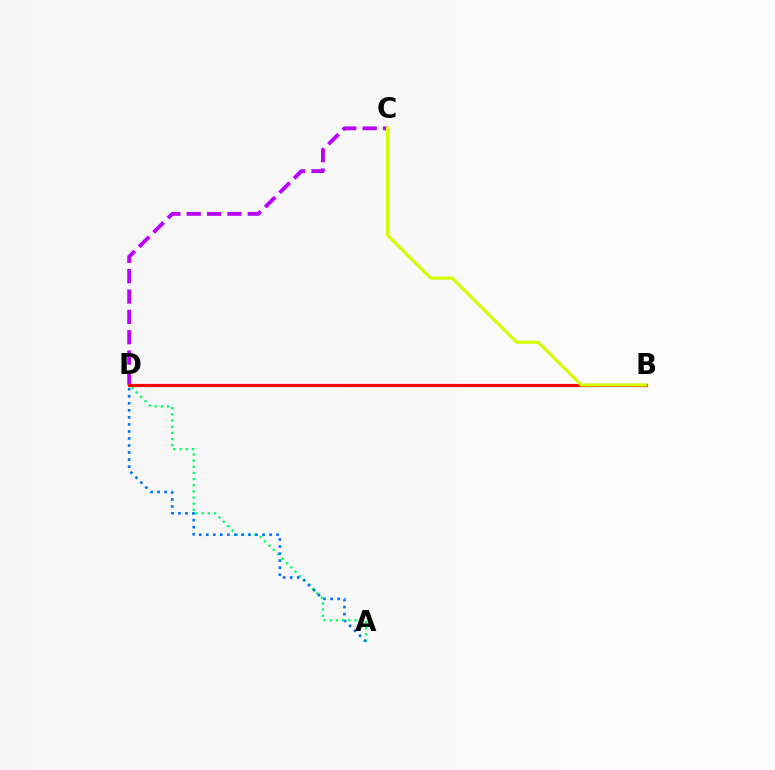{('A', 'D'): [{'color': '#00ff5c', 'line_style': 'dotted', 'thickness': 1.67}, {'color': '#0074ff', 'line_style': 'dotted', 'thickness': 1.91}], ('C', 'D'): [{'color': '#b900ff', 'line_style': 'dashed', 'thickness': 2.76}], ('B', 'D'): [{'color': '#ff0000', 'line_style': 'solid', 'thickness': 2.27}], ('B', 'C'): [{'color': '#d1ff00', 'line_style': 'solid', 'thickness': 2.26}]}